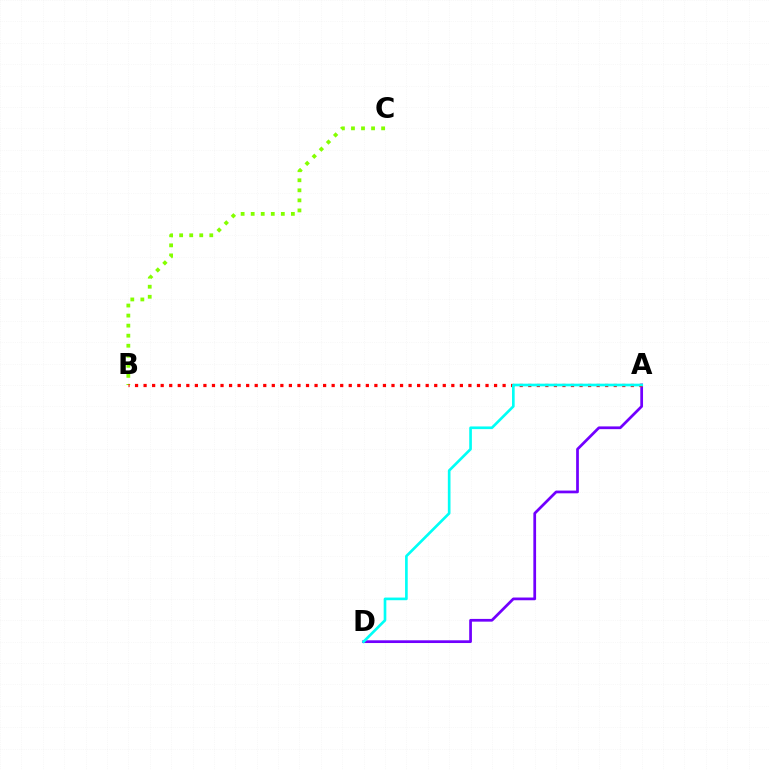{('A', 'D'): [{'color': '#7200ff', 'line_style': 'solid', 'thickness': 1.97}, {'color': '#00fff6', 'line_style': 'solid', 'thickness': 1.92}], ('B', 'C'): [{'color': '#84ff00', 'line_style': 'dotted', 'thickness': 2.73}], ('A', 'B'): [{'color': '#ff0000', 'line_style': 'dotted', 'thickness': 2.32}]}